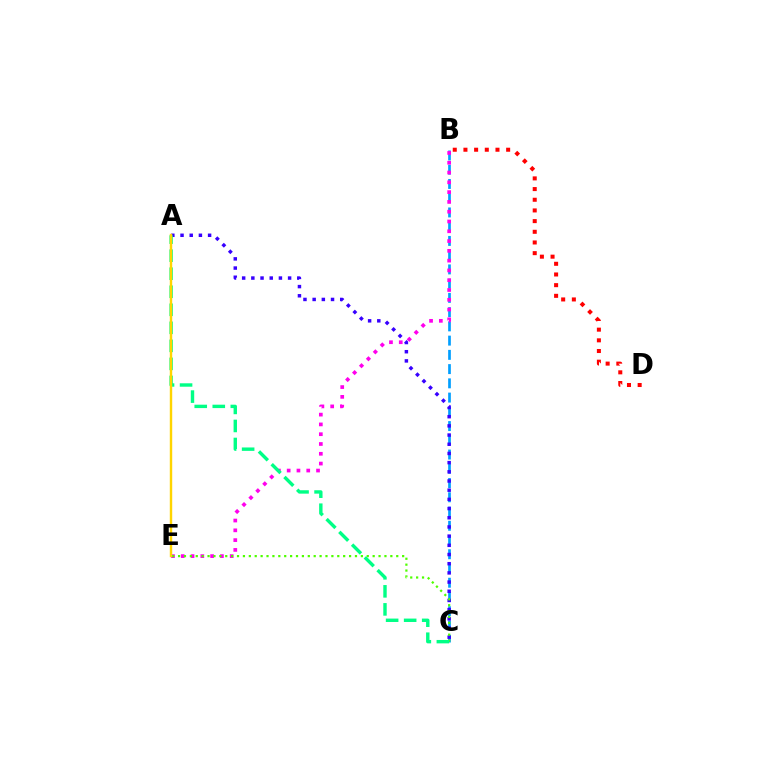{('B', 'C'): [{'color': '#009eff', 'line_style': 'dashed', 'thickness': 1.93}], ('B', 'E'): [{'color': '#ff00ed', 'line_style': 'dotted', 'thickness': 2.66}], ('A', 'C'): [{'color': '#3700ff', 'line_style': 'dotted', 'thickness': 2.5}, {'color': '#00ff86', 'line_style': 'dashed', 'thickness': 2.45}], ('B', 'D'): [{'color': '#ff0000', 'line_style': 'dotted', 'thickness': 2.9}], ('C', 'E'): [{'color': '#4fff00', 'line_style': 'dotted', 'thickness': 1.6}], ('A', 'E'): [{'color': '#ffd500', 'line_style': 'solid', 'thickness': 1.75}]}